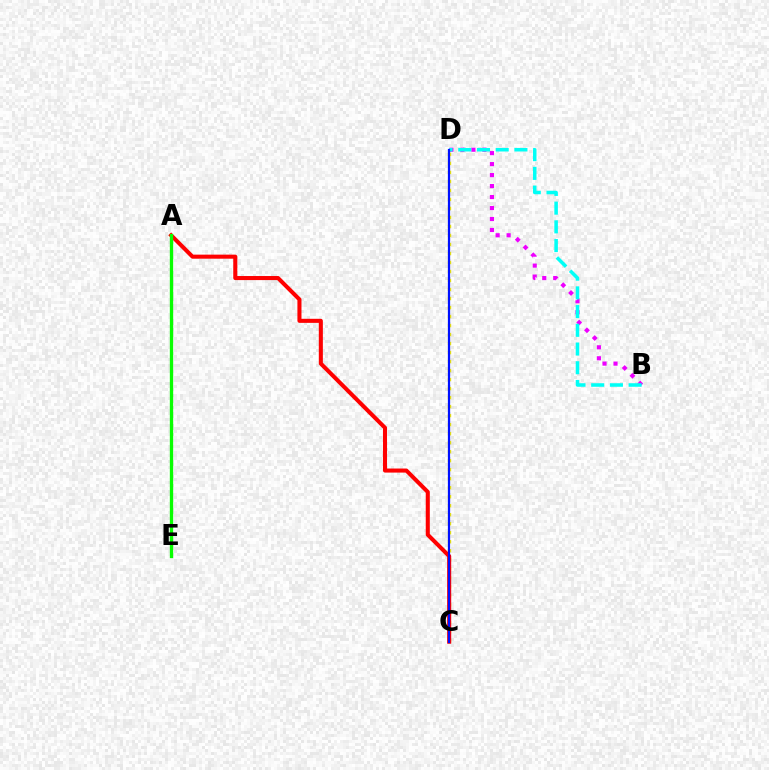{('B', 'D'): [{'color': '#ee00ff', 'line_style': 'dotted', 'thickness': 2.98}, {'color': '#00fff6', 'line_style': 'dashed', 'thickness': 2.54}], ('C', 'D'): [{'color': '#fcf500', 'line_style': 'dotted', 'thickness': 2.45}, {'color': '#0010ff', 'line_style': 'solid', 'thickness': 1.61}], ('A', 'C'): [{'color': '#ff0000', 'line_style': 'solid', 'thickness': 2.93}], ('A', 'E'): [{'color': '#08ff00', 'line_style': 'solid', 'thickness': 2.4}]}